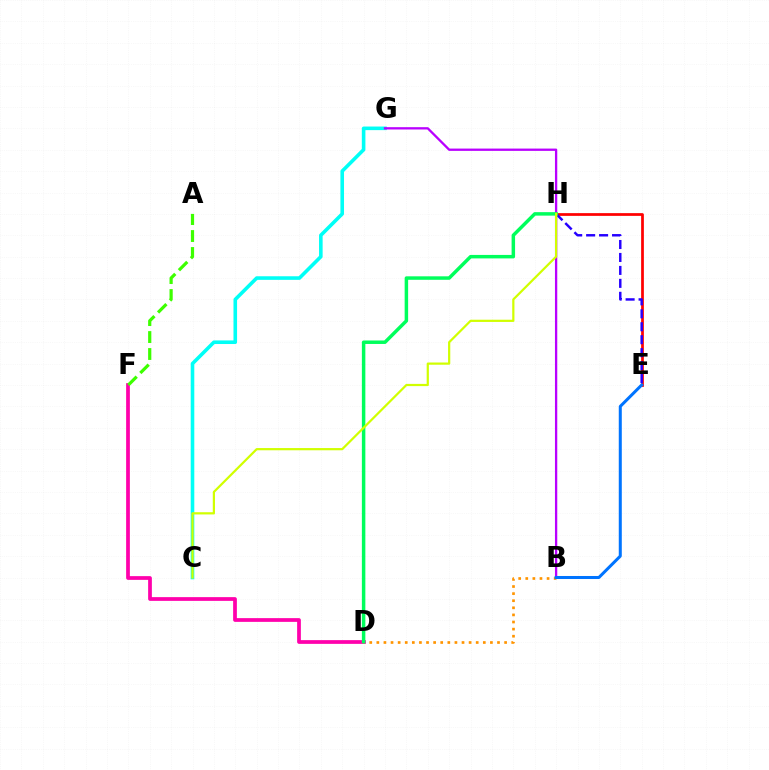{('E', 'H'): [{'color': '#ff0000', 'line_style': 'solid', 'thickness': 1.97}, {'color': '#2500ff', 'line_style': 'dashed', 'thickness': 1.76}], ('D', 'F'): [{'color': '#ff00ac', 'line_style': 'solid', 'thickness': 2.69}], ('A', 'F'): [{'color': '#3dff00', 'line_style': 'dashed', 'thickness': 2.3}], ('C', 'G'): [{'color': '#00fff6', 'line_style': 'solid', 'thickness': 2.59}], ('B', 'G'): [{'color': '#b900ff', 'line_style': 'solid', 'thickness': 1.66}], ('B', 'D'): [{'color': '#ff9400', 'line_style': 'dotted', 'thickness': 1.93}], ('D', 'H'): [{'color': '#00ff5c', 'line_style': 'solid', 'thickness': 2.51}], ('B', 'E'): [{'color': '#0074ff', 'line_style': 'solid', 'thickness': 2.18}], ('C', 'H'): [{'color': '#d1ff00', 'line_style': 'solid', 'thickness': 1.6}]}